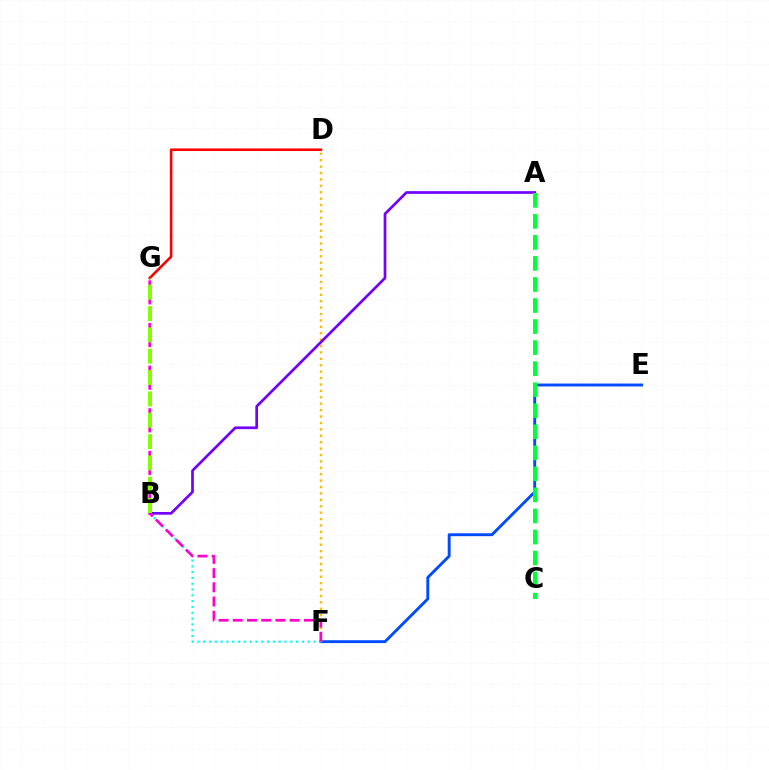{('E', 'F'): [{'color': '#004bff', 'line_style': 'solid', 'thickness': 2.08}], ('D', 'F'): [{'color': '#ffbd00', 'line_style': 'dotted', 'thickness': 1.74}], ('B', 'F'): [{'color': '#00fff6', 'line_style': 'dotted', 'thickness': 1.58}], ('A', 'B'): [{'color': '#7200ff', 'line_style': 'solid', 'thickness': 1.94}], ('D', 'G'): [{'color': '#ff0000', 'line_style': 'solid', 'thickness': 1.86}], ('F', 'G'): [{'color': '#ff00cf', 'line_style': 'dashed', 'thickness': 1.93}], ('A', 'C'): [{'color': '#00ff39', 'line_style': 'dashed', 'thickness': 2.86}], ('B', 'G'): [{'color': '#84ff00', 'line_style': 'dashed', 'thickness': 2.9}]}